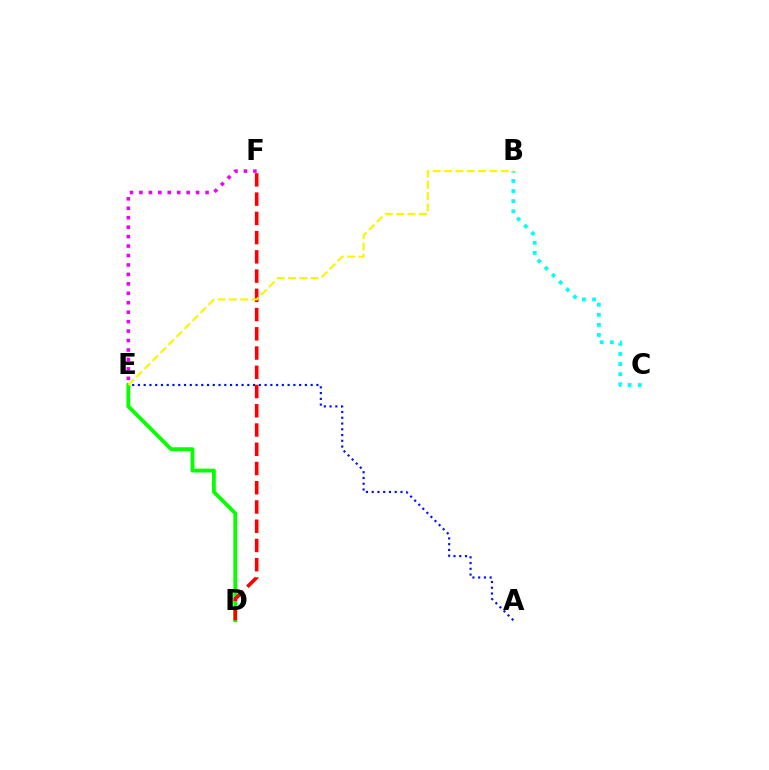{('B', 'C'): [{'color': '#00fff6', 'line_style': 'dotted', 'thickness': 2.74}], ('E', 'F'): [{'color': '#ee00ff', 'line_style': 'dotted', 'thickness': 2.57}], ('A', 'E'): [{'color': '#0010ff', 'line_style': 'dotted', 'thickness': 1.56}], ('D', 'E'): [{'color': '#08ff00', 'line_style': 'solid', 'thickness': 2.76}], ('D', 'F'): [{'color': '#ff0000', 'line_style': 'dashed', 'thickness': 2.61}], ('B', 'E'): [{'color': '#fcf500', 'line_style': 'dashed', 'thickness': 1.54}]}